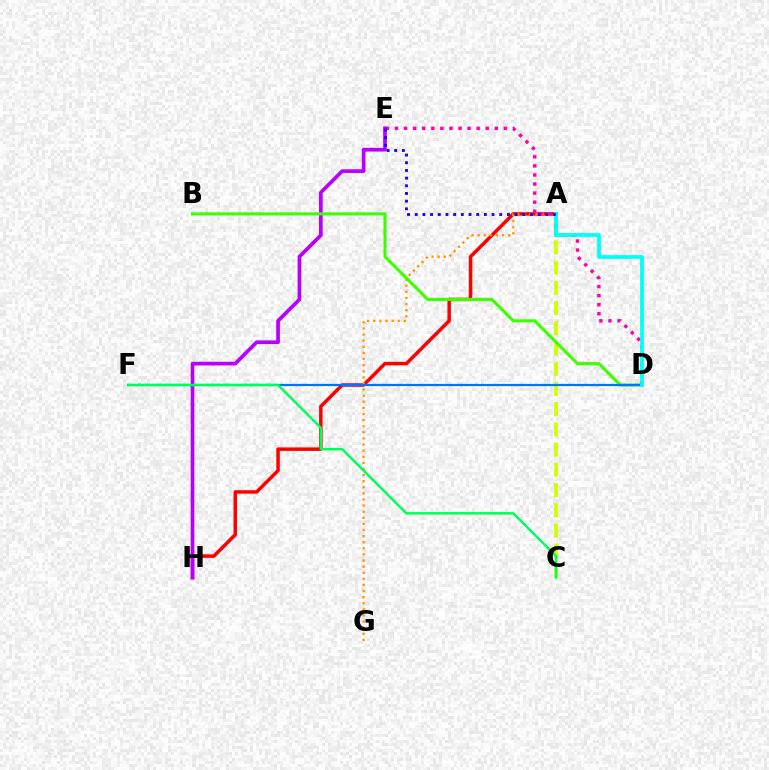{('A', 'C'): [{'color': '#d1ff00', 'line_style': 'dashed', 'thickness': 2.75}], ('A', 'H'): [{'color': '#ff0000', 'line_style': 'solid', 'thickness': 2.52}], ('A', 'G'): [{'color': '#ff9400', 'line_style': 'dotted', 'thickness': 1.66}], ('D', 'E'): [{'color': '#ff00ac', 'line_style': 'dotted', 'thickness': 2.46}], ('E', 'H'): [{'color': '#b900ff', 'line_style': 'solid', 'thickness': 2.68}], ('B', 'D'): [{'color': '#3dff00', 'line_style': 'solid', 'thickness': 2.22}], ('D', 'F'): [{'color': '#0074ff', 'line_style': 'solid', 'thickness': 1.59}], ('A', 'D'): [{'color': '#00fff6', 'line_style': 'solid', 'thickness': 2.7}], ('C', 'F'): [{'color': '#00ff5c', 'line_style': 'solid', 'thickness': 1.78}], ('A', 'E'): [{'color': '#2500ff', 'line_style': 'dotted', 'thickness': 2.09}]}